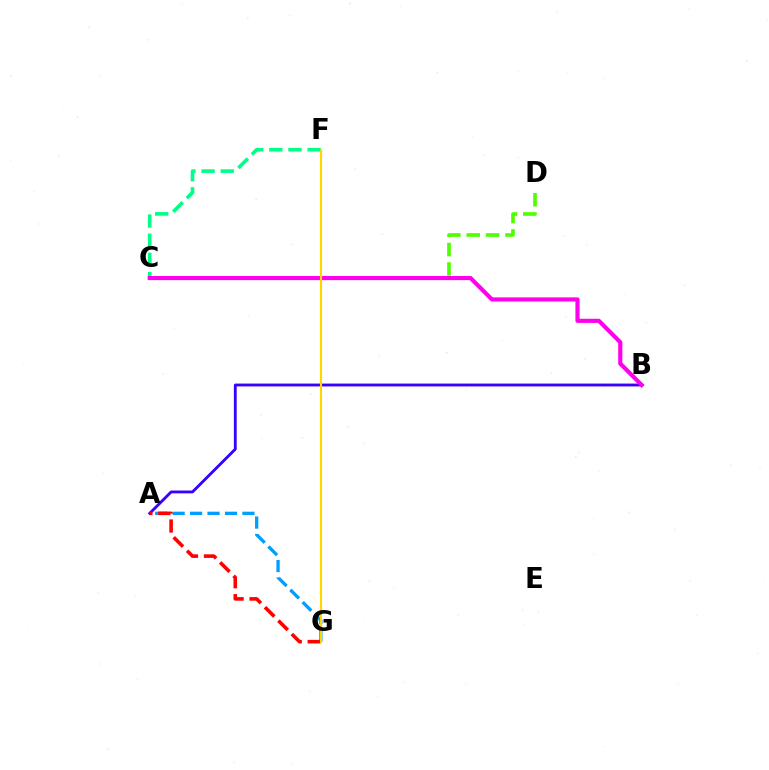{('C', 'F'): [{'color': '#00ff86', 'line_style': 'dashed', 'thickness': 2.6}], ('A', 'B'): [{'color': '#3700ff', 'line_style': 'solid', 'thickness': 2.05}], ('A', 'G'): [{'color': '#009eff', 'line_style': 'dashed', 'thickness': 2.37}, {'color': '#ff0000', 'line_style': 'dashed', 'thickness': 2.58}], ('C', 'D'): [{'color': '#4fff00', 'line_style': 'dashed', 'thickness': 2.64}], ('B', 'C'): [{'color': '#ff00ed', 'line_style': 'solid', 'thickness': 2.98}], ('F', 'G'): [{'color': '#ffd500', 'line_style': 'solid', 'thickness': 1.55}]}